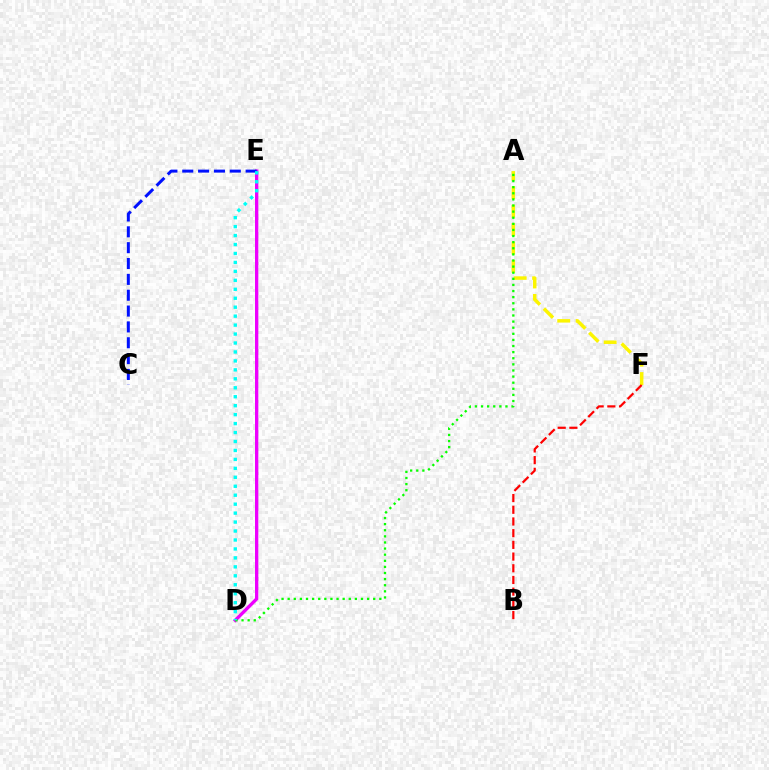{('D', 'E'): [{'color': '#ee00ff', 'line_style': 'solid', 'thickness': 2.39}, {'color': '#00fff6', 'line_style': 'dotted', 'thickness': 2.43}], ('A', 'F'): [{'color': '#fcf500', 'line_style': 'dashed', 'thickness': 2.51}], ('C', 'E'): [{'color': '#0010ff', 'line_style': 'dashed', 'thickness': 2.15}], ('A', 'D'): [{'color': '#08ff00', 'line_style': 'dotted', 'thickness': 1.66}], ('B', 'F'): [{'color': '#ff0000', 'line_style': 'dashed', 'thickness': 1.59}]}